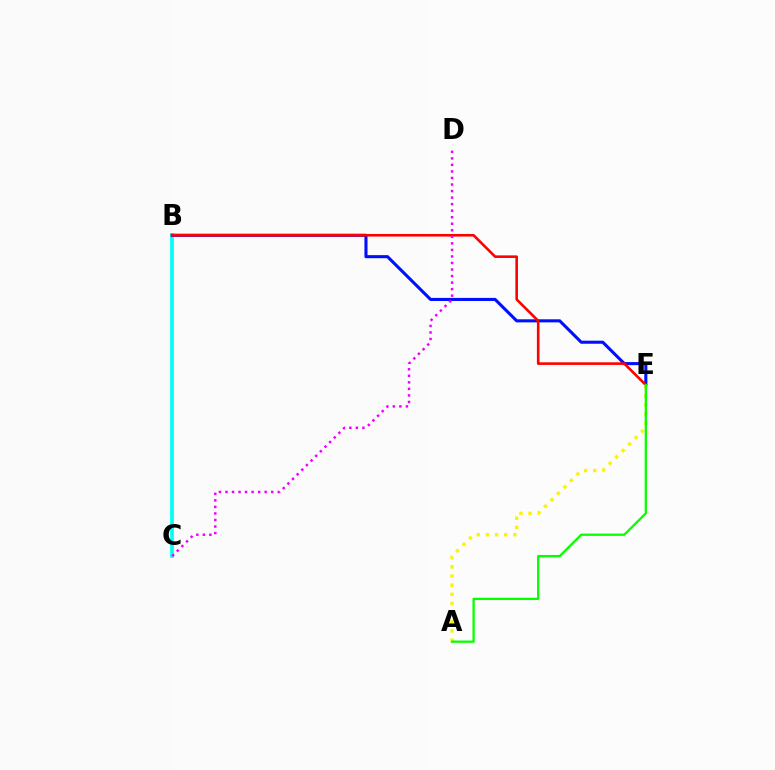{('B', 'C'): [{'color': '#00fff6', 'line_style': 'solid', 'thickness': 2.66}], ('B', 'E'): [{'color': '#0010ff', 'line_style': 'solid', 'thickness': 2.22}, {'color': '#ff0000', 'line_style': 'solid', 'thickness': 1.87}], ('A', 'E'): [{'color': '#fcf500', 'line_style': 'dotted', 'thickness': 2.49}, {'color': '#08ff00', 'line_style': 'solid', 'thickness': 1.65}], ('C', 'D'): [{'color': '#ee00ff', 'line_style': 'dotted', 'thickness': 1.78}]}